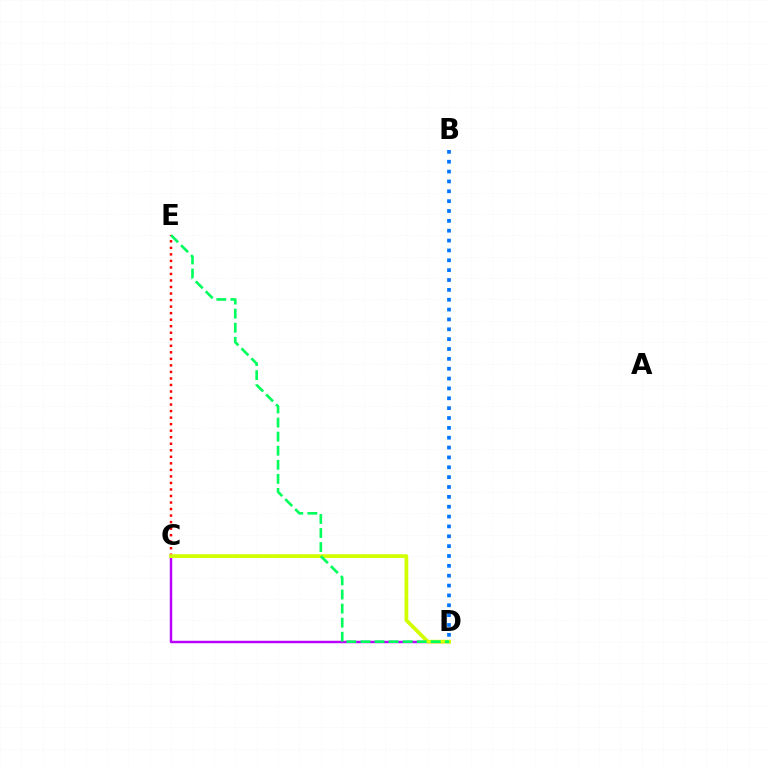{('C', 'E'): [{'color': '#ff0000', 'line_style': 'dotted', 'thickness': 1.77}], ('C', 'D'): [{'color': '#b900ff', 'line_style': 'solid', 'thickness': 1.77}, {'color': '#d1ff00', 'line_style': 'solid', 'thickness': 2.7}], ('D', 'E'): [{'color': '#00ff5c', 'line_style': 'dashed', 'thickness': 1.91}], ('B', 'D'): [{'color': '#0074ff', 'line_style': 'dotted', 'thickness': 2.68}]}